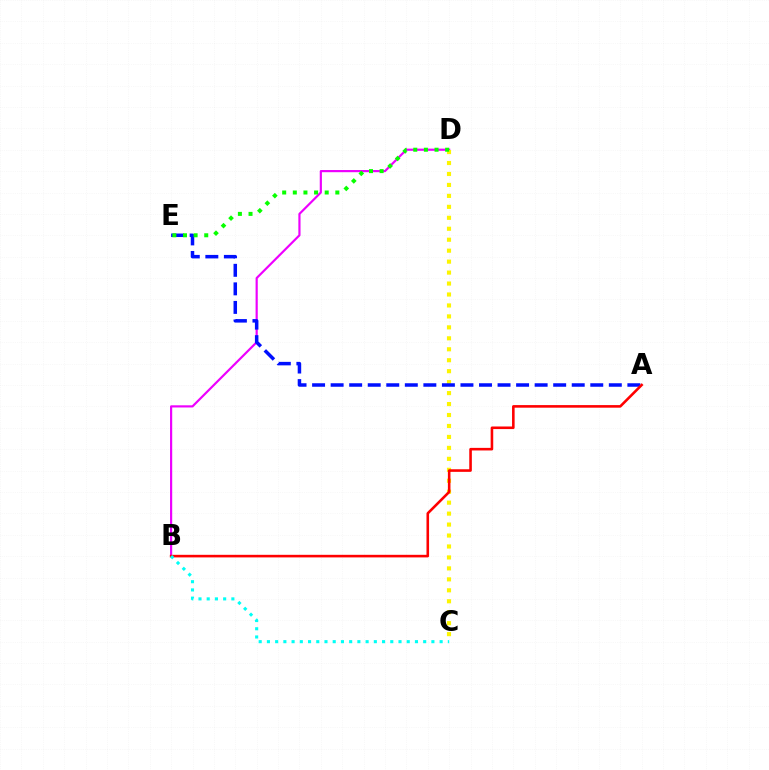{('B', 'D'): [{'color': '#ee00ff', 'line_style': 'solid', 'thickness': 1.57}], ('C', 'D'): [{'color': '#fcf500', 'line_style': 'dotted', 'thickness': 2.98}], ('A', 'E'): [{'color': '#0010ff', 'line_style': 'dashed', 'thickness': 2.52}], ('A', 'B'): [{'color': '#ff0000', 'line_style': 'solid', 'thickness': 1.86}], ('D', 'E'): [{'color': '#08ff00', 'line_style': 'dotted', 'thickness': 2.89}], ('B', 'C'): [{'color': '#00fff6', 'line_style': 'dotted', 'thickness': 2.23}]}